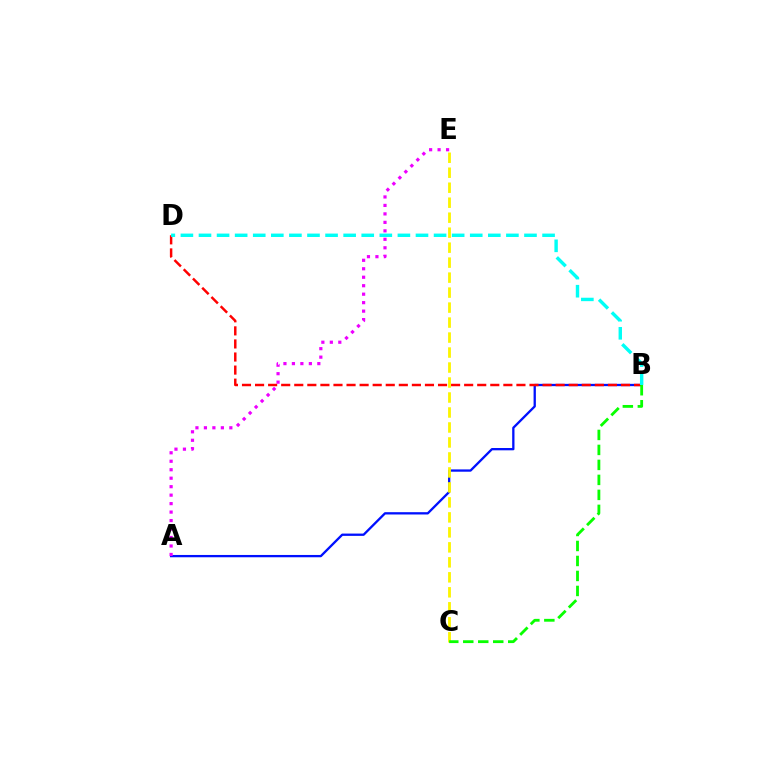{('A', 'B'): [{'color': '#0010ff', 'line_style': 'solid', 'thickness': 1.66}], ('A', 'E'): [{'color': '#ee00ff', 'line_style': 'dotted', 'thickness': 2.3}], ('B', 'D'): [{'color': '#ff0000', 'line_style': 'dashed', 'thickness': 1.78}, {'color': '#00fff6', 'line_style': 'dashed', 'thickness': 2.46}], ('C', 'E'): [{'color': '#fcf500', 'line_style': 'dashed', 'thickness': 2.04}], ('B', 'C'): [{'color': '#08ff00', 'line_style': 'dashed', 'thickness': 2.04}]}